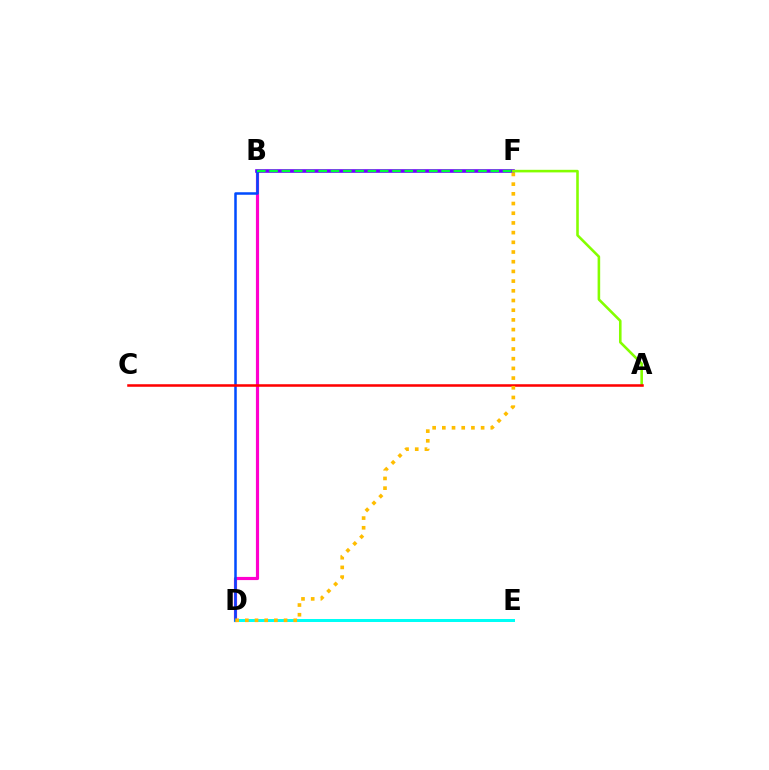{('B', 'D'): [{'color': '#ff00cf', 'line_style': 'solid', 'thickness': 2.28}, {'color': '#004bff', 'line_style': 'solid', 'thickness': 1.81}], ('B', 'F'): [{'color': '#7200ff', 'line_style': 'solid', 'thickness': 2.61}, {'color': '#00ff39', 'line_style': 'dashed', 'thickness': 1.67}], ('D', 'E'): [{'color': '#00fff6', 'line_style': 'solid', 'thickness': 2.16}], ('A', 'F'): [{'color': '#84ff00', 'line_style': 'solid', 'thickness': 1.86}], ('A', 'C'): [{'color': '#ff0000', 'line_style': 'solid', 'thickness': 1.83}], ('D', 'F'): [{'color': '#ffbd00', 'line_style': 'dotted', 'thickness': 2.63}]}